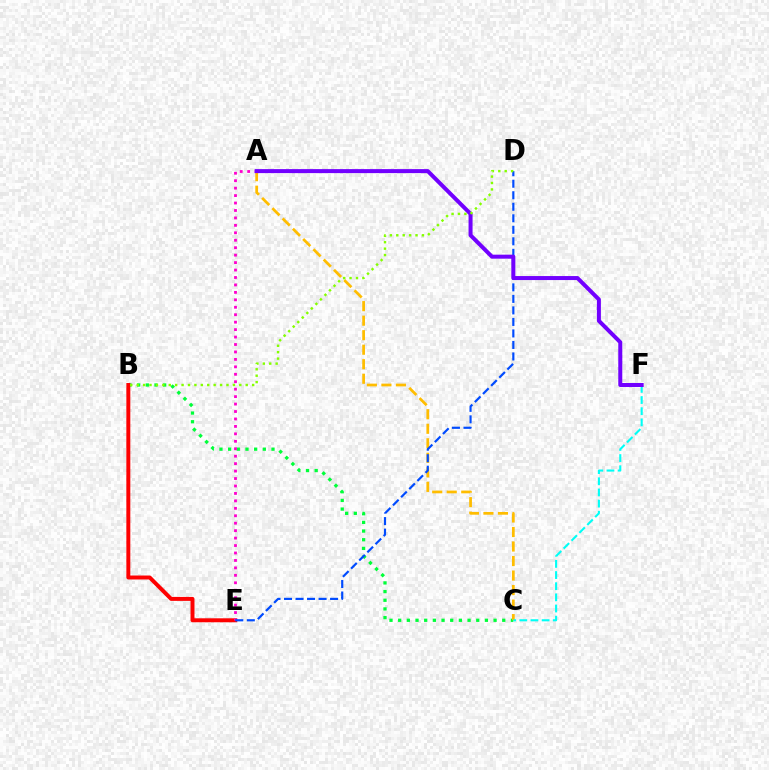{('B', 'C'): [{'color': '#00ff39', 'line_style': 'dotted', 'thickness': 2.36}], ('A', 'C'): [{'color': '#ffbd00', 'line_style': 'dashed', 'thickness': 1.97}], ('B', 'E'): [{'color': '#ff0000', 'line_style': 'solid', 'thickness': 2.85}], ('C', 'F'): [{'color': '#00fff6', 'line_style': 'dashed', 'thickness': 1.51}], ('A', 'E'): [{'color': '#ff00cf', 'line_style': 'dotted', 'thickness': 2.02}], ('D', 'E'): [{'color': '#004bff', 'line_style': 'dashed', 'thickness': 1.56}], ('A', 'F'): [{'color': '#7200ff', 'line_style': 'solid', 'thickness': 2.89}], ('B', 'D'): [{'color': '#84ff00', 'line_style': 'dotted', 'thickness': 1.74}]}